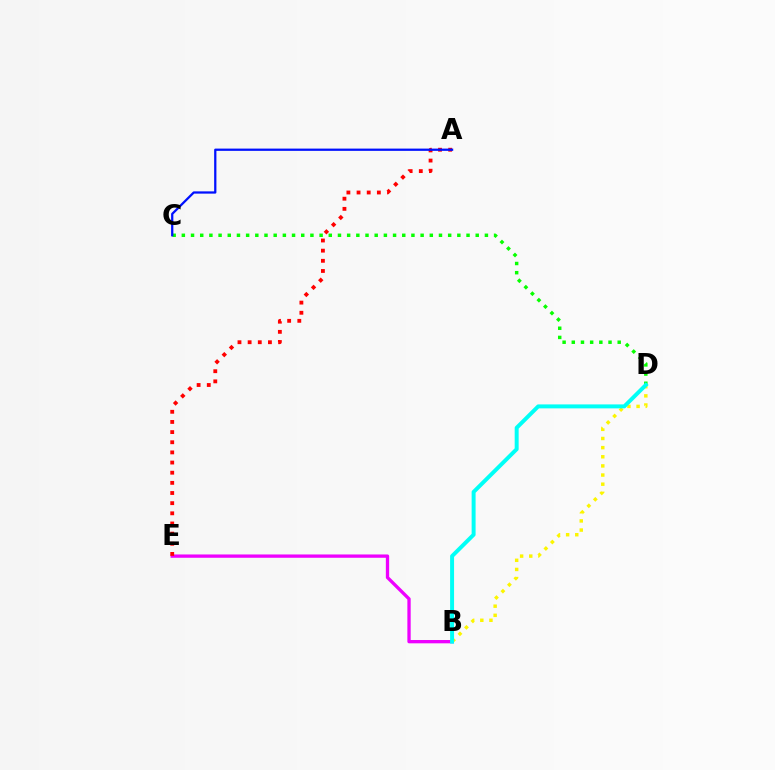{('B', 'D'): [{'color': '#fcf500', 'line_style': 'dotted', 'thickness': 2.48}, {'color': '#00fff6', 'line_style': 'solid', 'thickness': 2.85}], ('B', 'E'): [{'color': '#ee00ff', 'line_style': 'solid', 'thickness': 2.38}], ('A', 'E'): [{'color': '#ff0000', 'line_style': 'dotted', 'thickness': 2.76}], ('C', 'D'): [{'color': '#08ff00', 'line_style': 'dotted', 'thickness': 2.5}], ('A', 'C'): [{'color': '#0010ff', 'line_style': 'solid', 'thickness': 1.63}]}